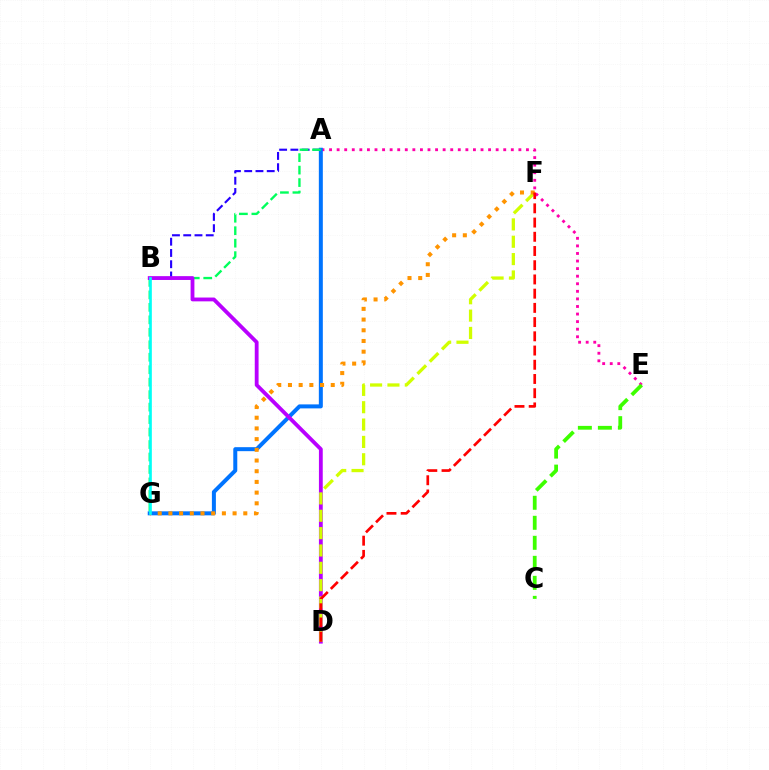{('A', 'B'): [{'color': '#2500ff', 'line_style': 'dashed', 'thickness': 1.53}], ('A', 'E'): [{'color': '#ff00ac', 'line_style': 'dotted', 'thickness': 2.06}], ('A', 'G'): [{'color': '#0074ff', 'line_style': 'solid', 'thickness': 2.87}, {'color': '#00ff5c', 'line_style': 'dashed', 'thickness': 1.69}], ('B', 'D'): [{'color': '#b900ff', 'line_style': 'solid', 'thickness': 2.75}], ('D', 'F'): [{'color': '#d1ff00', 'line_style': 'dashed', 'thickness': 2.36}, {'color': '#ff0000', 'line_style': 'dashed', 'thickness': 1.93}], ('F', 'G'): [{'color': '#ff9400', 'line_style': 'dotted', 'thickness': 2.91}], ('B', 'G'): [{'color': '#00fff6', 'line_style': 'solid', 'thickness': 1.92}], ('C', 'E'): [{'color': '#3dff00', 'line_style': 'dashed', 'thickness': 2.72}]}